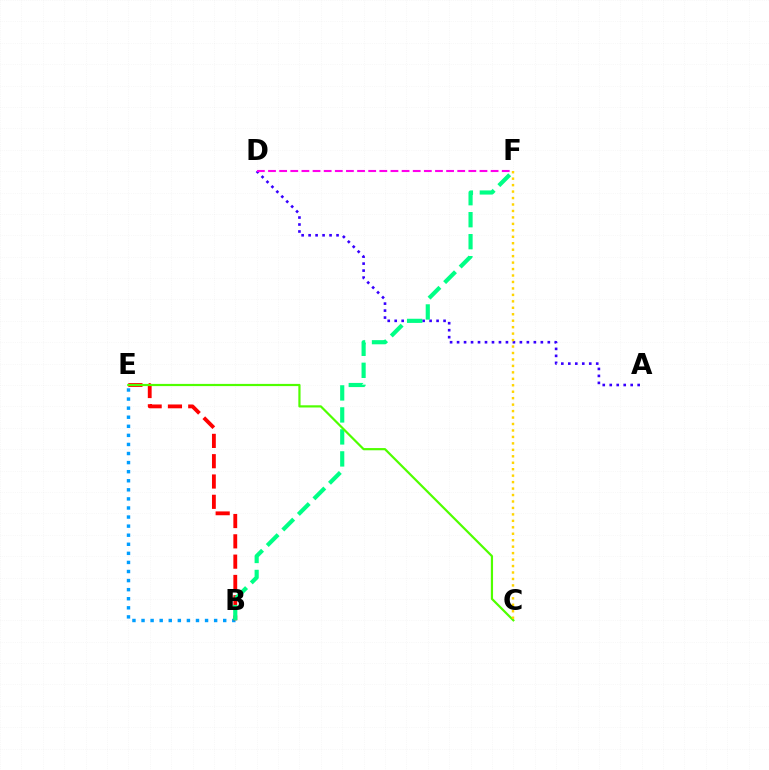{('A', 'D'): [{'color': '#3700ff', 'line_style': 'dotted', 'thickness': 1.9}], ('B', 'E'): [{'color': '#009eff', 'line_style': 'dotted', 'thickness': 2.47}, {'color': '#ff0000', 'line_style': 'dashed', 'thickness': 2.76}], ('D', 'F'): [{'color': '#ff00ed', 'line_style': 'dashed', 'thickness': 1.51}], ('B', 'F'): [{'color': '#00ff86', 'line_style': 'dashed', 'thickness': 2.99}], ('C', 'E'): [{'color': '#4fff00', 'line_style': 'solid', 'thickness': 1.59}], ('C', 'F'): [{'color': '#ffd500', 'line_style': 'dotted', 'thickness': 1.75}]}